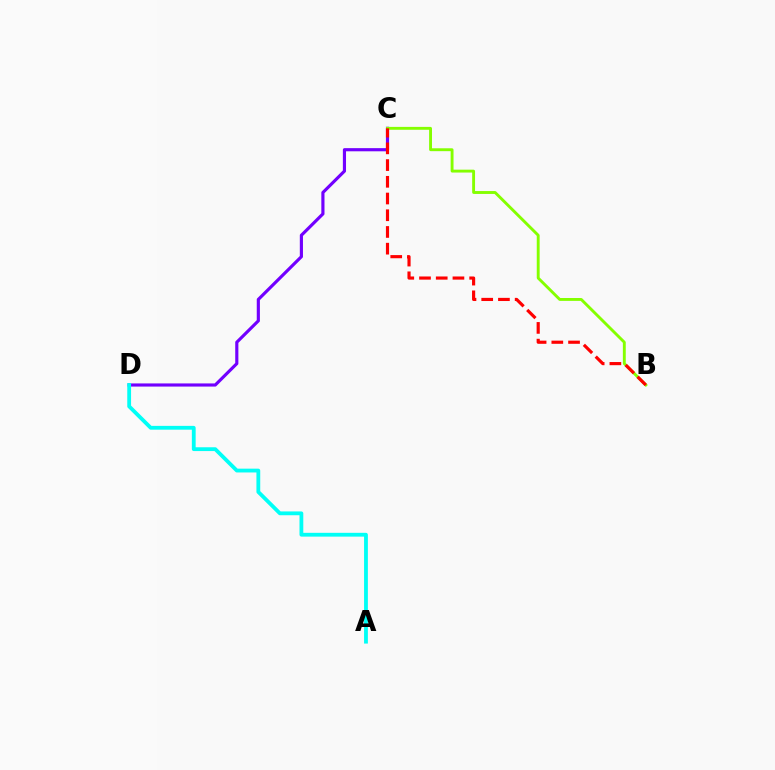{('C', 'D'): [{'color': '#7200ff', 'line_style': 'solid', 'thickness': 2.27}], ('B', 'C'): [{'color': '#84ff00', 'line_style': 'solid', 'thickness': 2.07}, {'color': '#ff0000', 'line_style': 'dashed', 'thickness': 2.27}], ('A', 'D'): [{'color': '#00fff6', 'line_style': 'solid', 'thickness': 2.74}]}